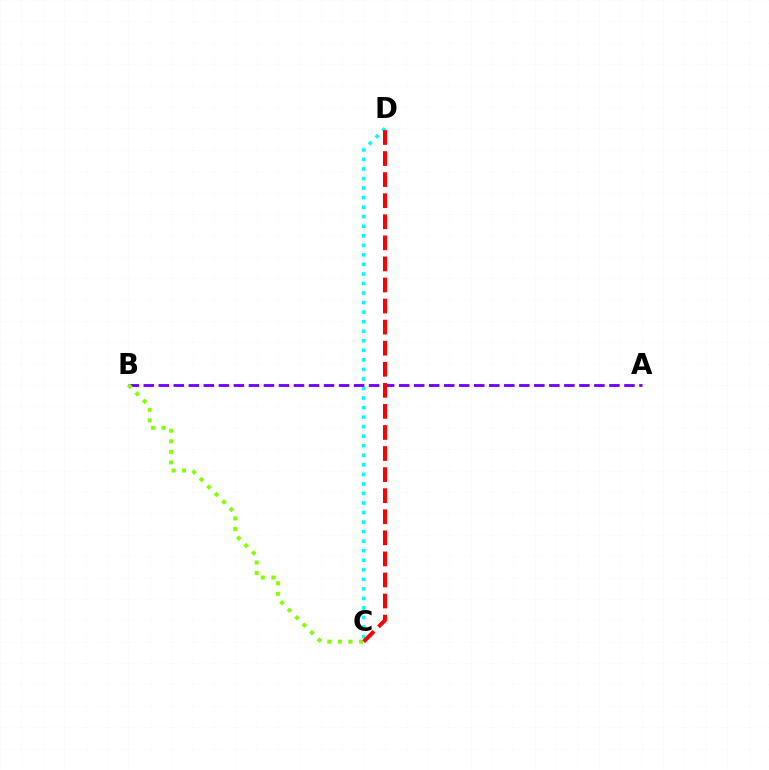{('C', 'D'): [{'color': '#00fff6', 'line_style': 'dotted', 'thickness': 2.59}, {'color': '#ff0000', 'line_style': 'dashed', 'thickness': 2.86}], ('A', 'B'): [{'color': '#7200ff', 'line_style': 'dashed', 'thickness': 2.04}], ('B', 'C'): [{'color': '#84ff00', 'line_style': 'dotted', 'thickness': 2.87}]}